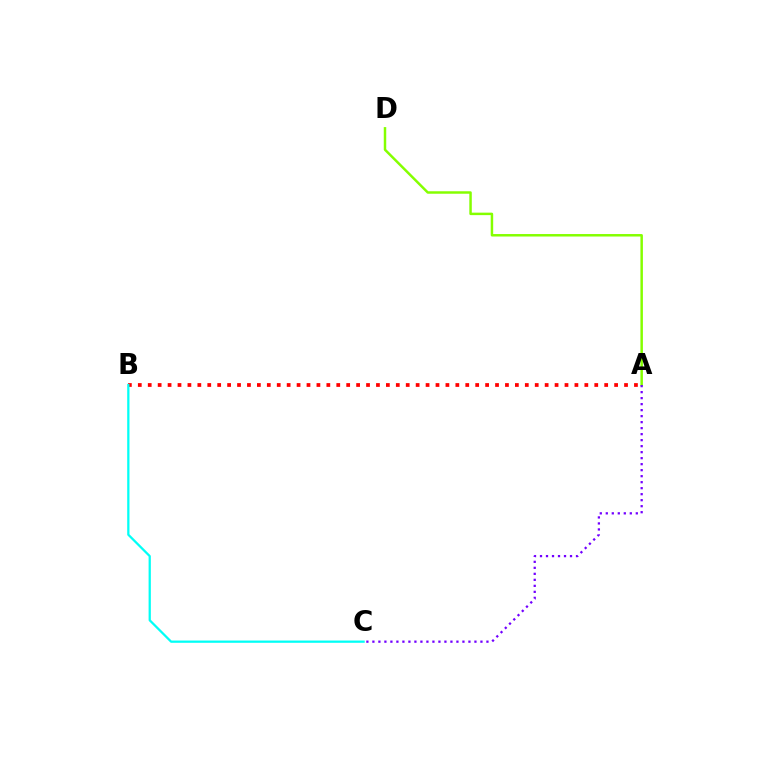{('A', 'B'): [{'color': '#ff0000', 'line_style': 'dotted', 'thickness': 2.7}], ('B', 'C'): [{'color': '#00fff6', 'line_style': 'solid', 'thickness': 1.63}], ('A', 'D'): [{'color': '#84ff00', 'line_style': 'solid', 'thickness': 1.78}], ('A', 'C'): [{'color': '#7200ff', 'line_style': 'dotted', 'thickness': 1.63}]}